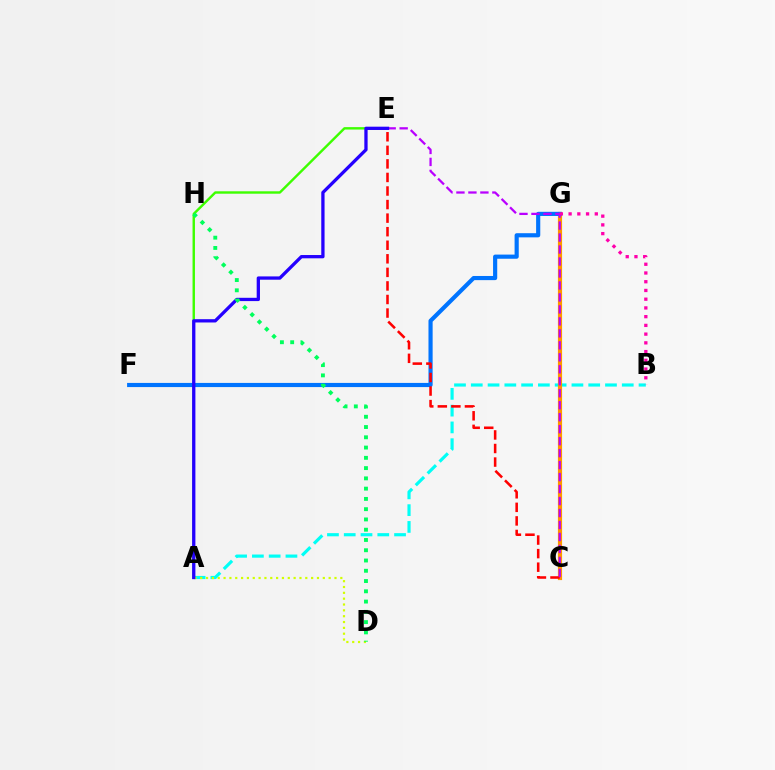{('A', 'B'): [{'color': '#00fff6', 'line_style': 'dashed', 'thickness': 2.28}], ('C', 'G'): [{'color': '#ff9400', 'line_style': 'solid', 'thickness': 3.0}], ('A', 'D'): [{'color': '#d1ff00', 'line_style': 'dotted', 'thickness': 1.59}], ('A', 'E'): [{'color': '#3dff00', 'line_style': 'solid', 'thickness': 1.74}, {'color': '#2500ff', 'line_style': 'solid', 'thickness': 2.37}], ('F', 'G'): [{'color': '#0074ff', 'line_style': 'solid', 'thickness': 2.99}], ('C', 'E'): [{'color': '#ff0000', 'line_style': 'dashed', 'thickness': 1.84}, {'color': '#b900ff', 'line_style': 'dashed', 'thickness': 1.63}], ('B', 'G'): [{'color': '#ff00ac', 'line_style': 'dotted', 'thickness': 2.37}], ('D', 'H'): [{'color': '#00ff5c', 'line_style': 'dotted', 'thickness': 2.79}]}